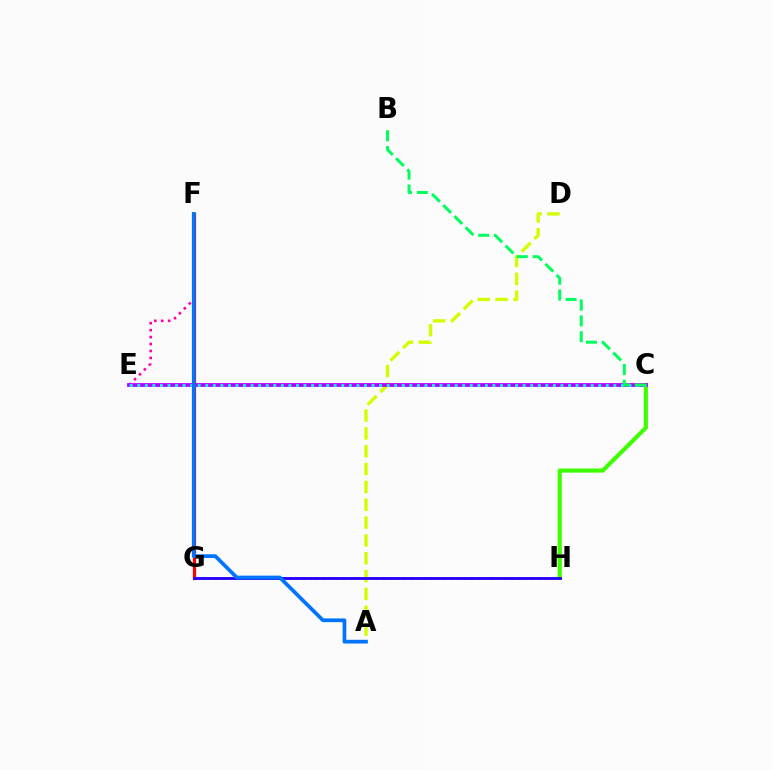{('F', 'G'): [{'color': '#ff0000', 'line_style': 'solid', 'thickness': 2.31}], ('G', 'H'): [{'color': '#ff9400', 'line_style': 'dotted', 'thickness': 1.83}, {'color': '#2500ff', 'line_style': 'solid', 'thickness': 2.04}], ('C', 'H'): [{'color': '#3dff00', 'line_style': 'solid', 'thickness': 2.98}], ('A', 'D'): [{'color': '#d1ff00', 'line_style': 'dashed', 'thickness': 2.42}], ('E', 'F'): [{'color': '#ff00ac', 'line_style': 'dotted', 'thickness': 1.89}], ('C', 'E'): [{'color': '#b900ff', 'line_style': 'solid', 'thickness': 2.74}, {'color': '#00fff6', 'line_style': 'dotted', 'thickness': 2.05}], ('A', 'F'): [{'color': '#0074ff', 'line_style': 'solid', 'thickness': 2.68}], ('B', 'C'): [{'color': '#00ff5c', 'line_style': 'dashed', 'thickness': 2.15}]}